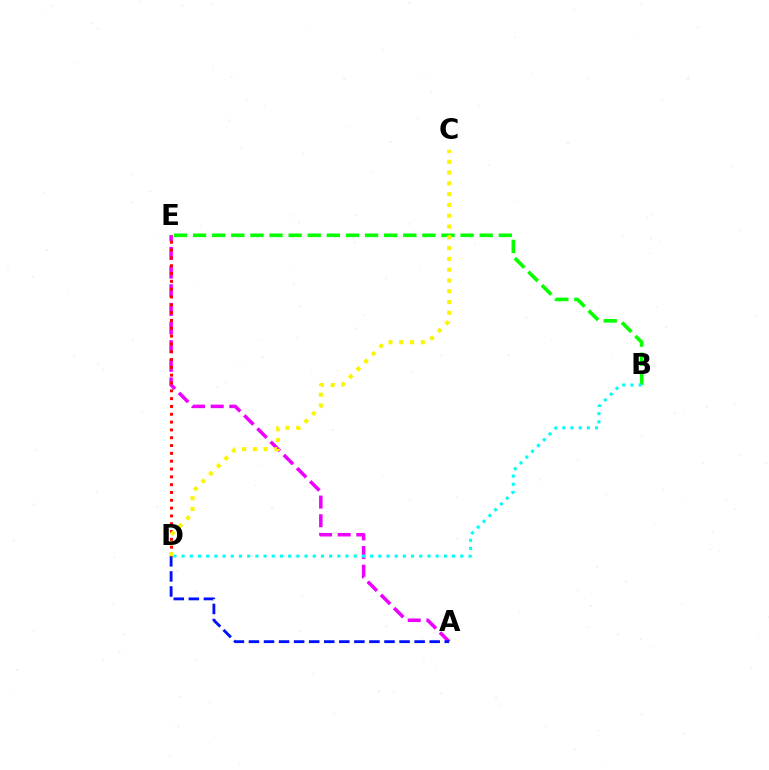{('B', 'E'): [{'color': '#08ff00', 'line_style': 'dashed', 'thickness': 2.6}], ('A', 'E'): [{'color': '#ee00ff', 'line_style': 'dashed', 'thickness': 2.53}], ('B', 'D'): [{'color': '#00fff6', 'line_style': 'dotted', 'thickness': 2.23}], ('A', 'D'): [{'color': '#0010ff', 'line_style': 'dashed', 'thickness': 2.05}], ('D', 'E'): [{'color': '#ff0000', 'line_style': 'dotted', 'thickness': 2.12}], ('C', 'D'): [{'color': '#fcf500', 'line_style': 'dotted', 'thickness': 2.93}]}